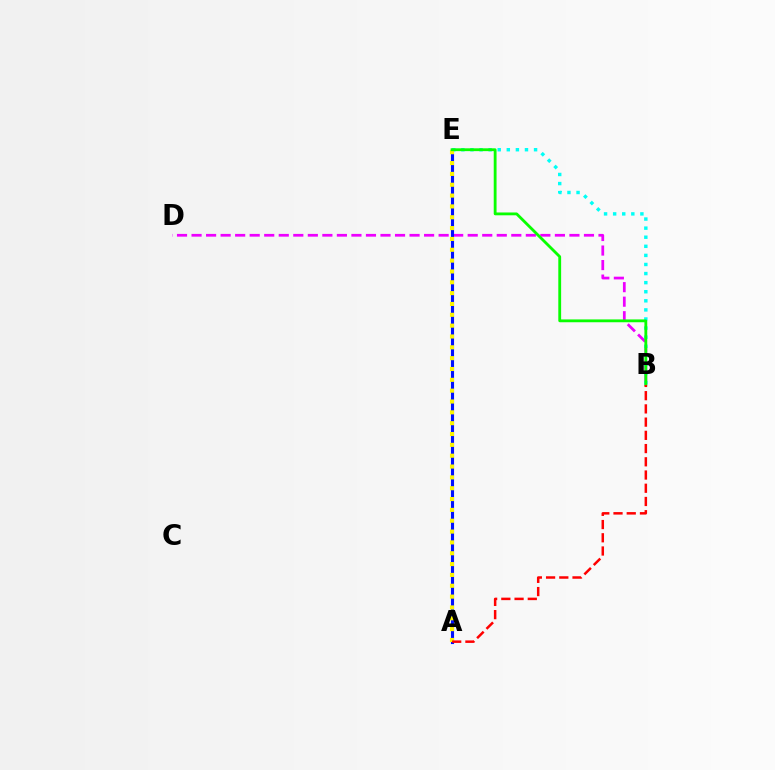{('B', 'D'): [{'color': '#ee00ff', 'line_style': 'dashed', 'thickness': 1.97}], ('A', 'E'): [{'color': '#0010ff', 'line_style': 'solid', 'thickness': 2.24}, {'color': '#fcf500', 'line_style': 'dotted', 'thickness': 2.94}], ('B', 'E'): [{'color': '#00fff6', 'line_style': 'dotted', 'thickness': 2.47}, {'color': '#08ff00', 'line_style': 'solid', 'thickness': 2.03}], ('A', 'B'): [{'color': '#ff0000', 'line_style': 'dashed', 'thickness': 1.8}]}